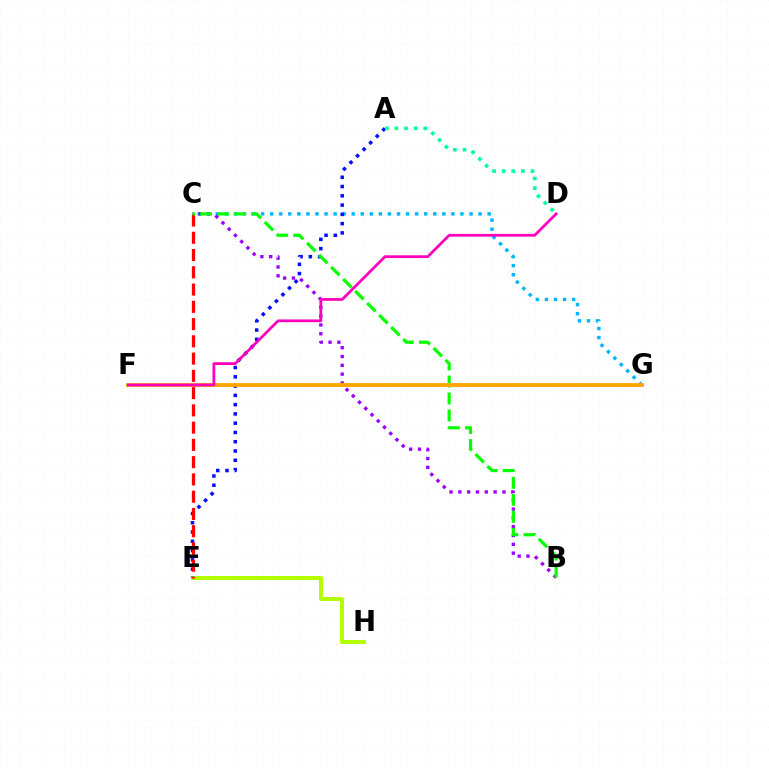{('E', 'H'): [{'color': '#b3ff00', 'line_style': 'solid', 'thickness': 2.88}], ('C', 'G'): [{'color': '#00b5ff', 'line_style': 'dotted', 'thickness': 2.46}], ('A', 'E'): [{'color': '#0010ff', 'line_style': 'dotted', 'thickness': 2.52}], ('B', 'C'): [{'color': '#9b00ff', 'line_style': 'dotted', 'thickness': 2.4}, {'color': '#08ff00', 'line_style': 'dashed', 'thickness': 2.31}], ('C', 'E'): [{'color': '#ff0000', 'line_style': 'dashed', 'thickness': 2.34}], ('A', 'D'): [{'color': '#00ff9d', 'line_style': 'dotted', 'thickness': 2.61}], ('F', 'G'): [{'color': '#ffa500', 'line_style': 'solid', 'thickness': 2.76}], ('D', 'F'): [{'color': '#ff00bd', 'line_style': 'solid', 'thickness': 1.99}]}